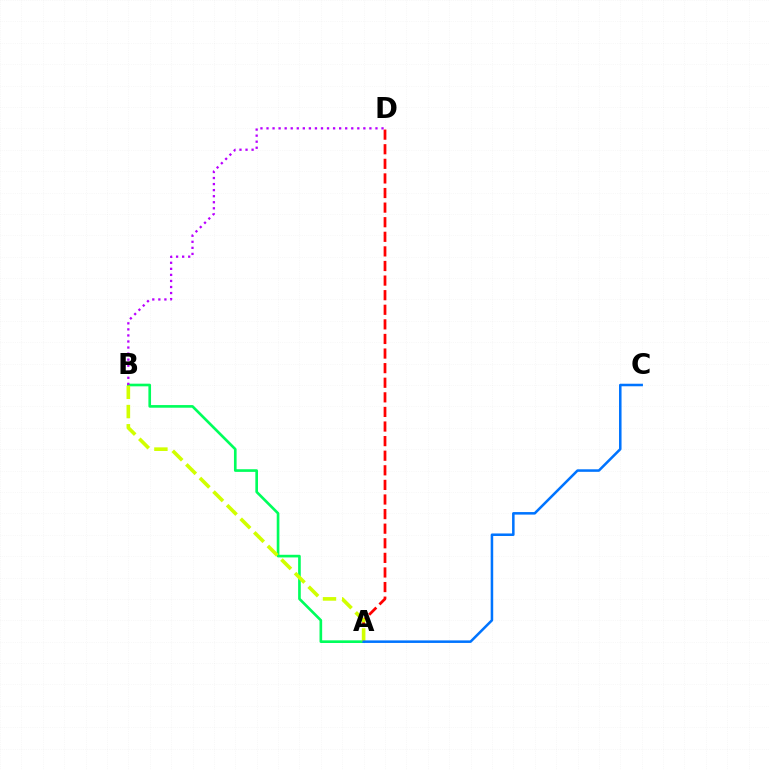{('A', 'D'): [{'color': '#ff0000', 'line_style': 'dashed', 'thickness': 1.98}], ('A', 'B'): [{'color': '#00ff5c', 'line_style': 'solid', 'thickness': 1.91}, {'color': '#d1ff00', 'line_style': 'dashed', 'thickness': 2.61}], ('B', 'D'): [{'color': '#b900ff', 'line_style': 'dotted', 'thickness': 1.64}], ('A', 'C'): [{'color': '#0074ff', 'line_style': 'solid', 'thickness': 1.82}]}